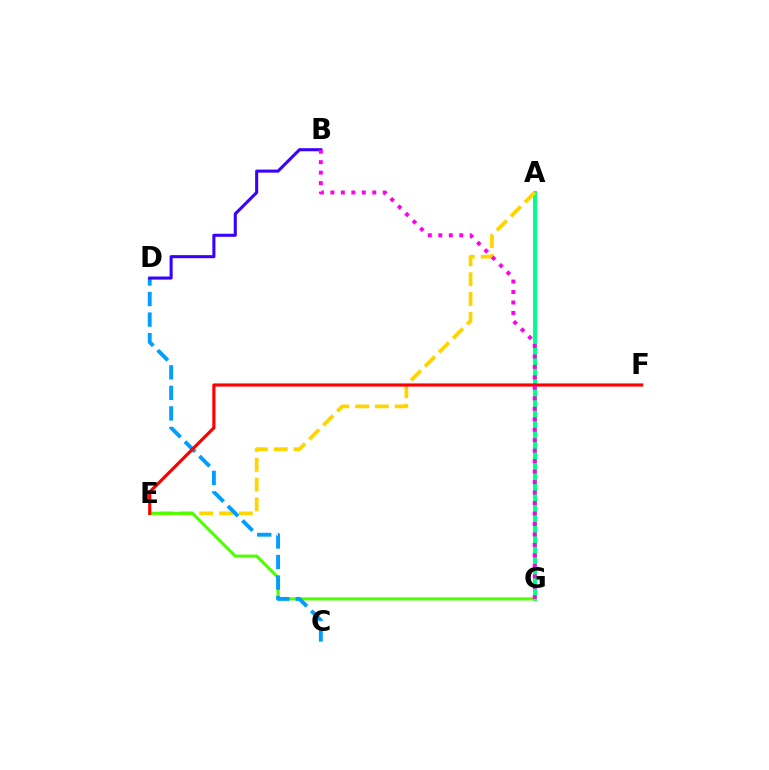{('A', 'G'): [{'color': '#00ff86', 'line_style': 'solid', 'thickness': 2.85}], ('A', 'E'): [{'color': '#ffd500', 'line_style': 'dashed', 'thickness': 2.69}], ('E', 'G'): [{'color': '#4fff00', 'line_style': 'solid', 'thickness': 2.22}], ('C', 'D'): [{'color': '#009eff', 'line_style': 'dashed', 'thickness': 2.79}], ('E', 'F'): [{'color': '#ff0000', 'line_style': 'solid', 'thickness': 2.27}], ('B', 'D'): [{'color': '#3700ff', 'line_style': 'solid', 'thickness': 2.2}], ('B', 'G'): [{'color': '#ff00ed', 'line_style': 'dotted', 'thickness': 2.84}]}